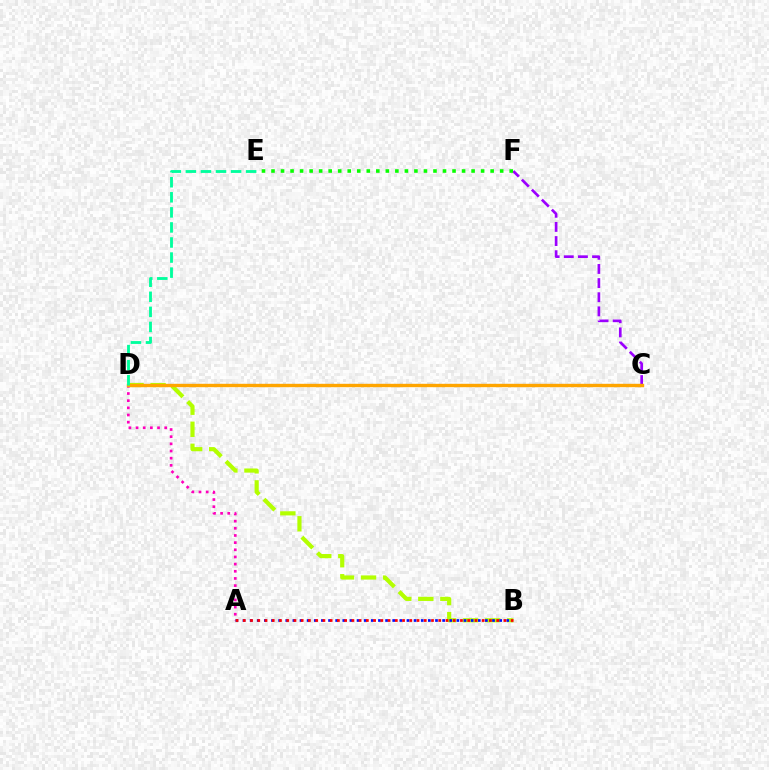{('C', 'D'): [{'color': '#00b5ff', 'line_style': 'dotted', 'thickness': 1.52}, {'color': '#ffa500', 'line_style': 'solid', 'thickness': 2.43}], ('B', 'D'): [{'color': '#b3ff00', 'line_style': 'dashed', 'thickness': 3.0}], ('A', 'D'): [{'color': '#ff00bd', 'line_style': 'dotted', 'thickness': 1.95}], ('C', 'F'): [{'color': '#9b00ff', 'line_style': 'dashed', 'thickness': 1.92}], ('E', 'F'): [{'color': '#08ff00', 'line_style': 'dotted', 'thickness': 2.59}], ('A', 'B'): [{'color': '#0010ff', 'line_style': 'dotted', 'thickness': 1.94}, {'color': '#ff0000', 'line_style': 'dotted', 'thickness': 1.97}], ('D', 'E'): [{'color': '#00ff9d', 'line_style': 'dashed', 'thickness': 2.05}]}